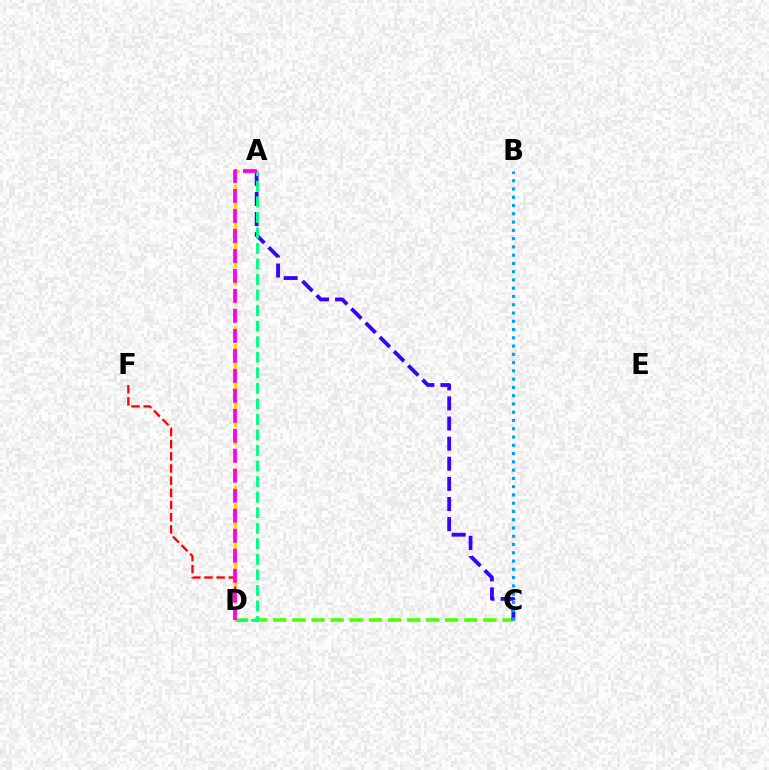{('C', 'D'): [{'color': '#4fff00', 'line_style': 'dashed', 'thickness': 2.59}], ('D', 'F'): [{'color': '#ff0000', 'line_style': 'dashed', 'thickness': 1.65}], ('A', 'C'): [{'color': '#3700ff', 'line_style': 'dashed', 'thickness': 2.73}], ('A', 'D'): [{'color': '#00ff86', 'line_style': 'dashed', 'thickness': 2.11}, {'color': '#ffd500', 'line_style': 'dashed', 'thickness': 2.4}, {'color': '#ff00ed', 'line_style': 'dashed', 'thickness': 2.72}], ('B', 'C'): [{'color': '#009eff', 'line_style': 'dotted', 'thickness': 2.25}]}